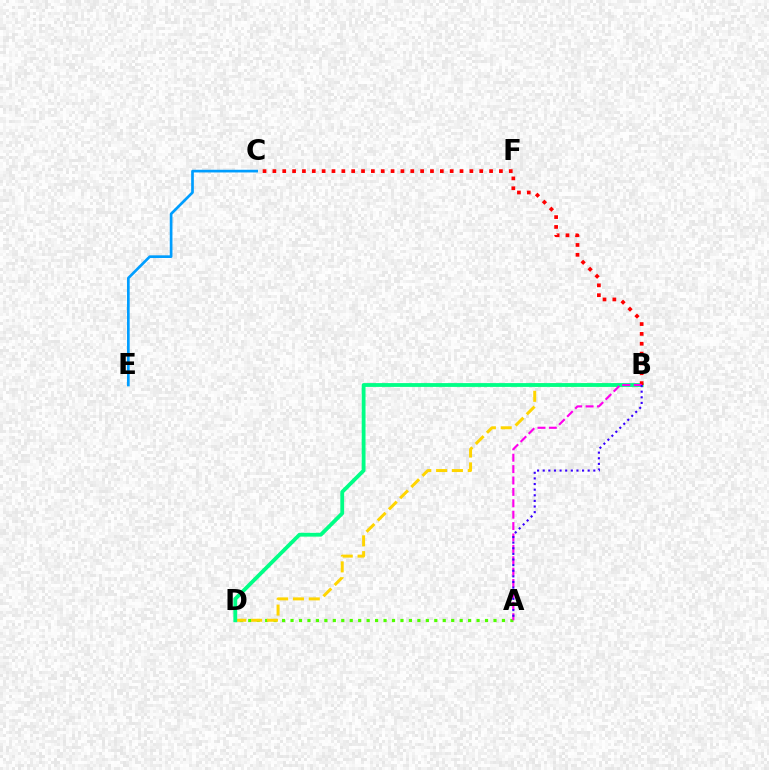{('A', 'D'): [{'color': '#4fff00', 'line_style': 'dotted', 'thickness': 2.3}], ('B', 'D'): [{'color': '#ffd500', 'line_style': 'dashed', 'thickness': 2.15}, {'color': '#00ff86', 'line_style': 'solid', 'thickness': 2.75}], ('C', 'E'): [{'color': '#009eff', 'line_style': 'solid', 'thickness': 1.93}], ('B', 'C'): [{'color': '#ff0000', 'line_style': 'dotted', 'thickness': 2.68}], ('A', 'B'): [{'color': '#ff00ed', 'line_style': 'dashed', 'thickness': 1.55}, {'color': '#3700ff', 'line_style': 'dotted', 'thickness': 1.53}]}